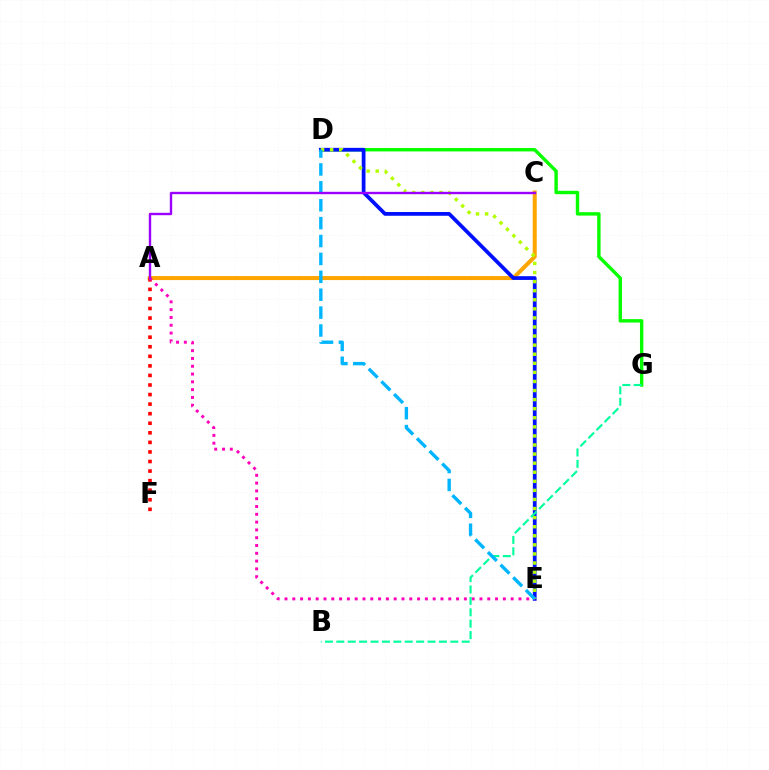{('A', 'C'): [{'color': '#ffa500', 'line_style': 'solid', 'thickness': 2.9}, {'color': '#9b00ff', 'line_style': 'solid', 'thickness': 1.72}], ('D', 'G'): [{'color': '#08ff00', 'line_style': 'solid', 'thickness': 2.46}], ('D', 'E'): [{'color': '#0010ff', 'line_style': 'solid', 'thickness': 2.7}, {'color': '#b3ff00', 'line_style': 'dotted', 'thickness': 2.47}, {'color': '#00b5ff', 'line_style': 'dashed', 'thickness': 2.43}], ('A', 'F'): [{'color': '#ff0000', 'line_style': 'dotted', 'thickness': 2.6}], ('A', 'E'): [{'color': '#ff00bd', 'line_style': 'dotted', 'thickness': 2.12}], ('B', 'G'): [{'color': '#00ff9d', 'line_style': 'dashed', 'thickness': 1.55}]}